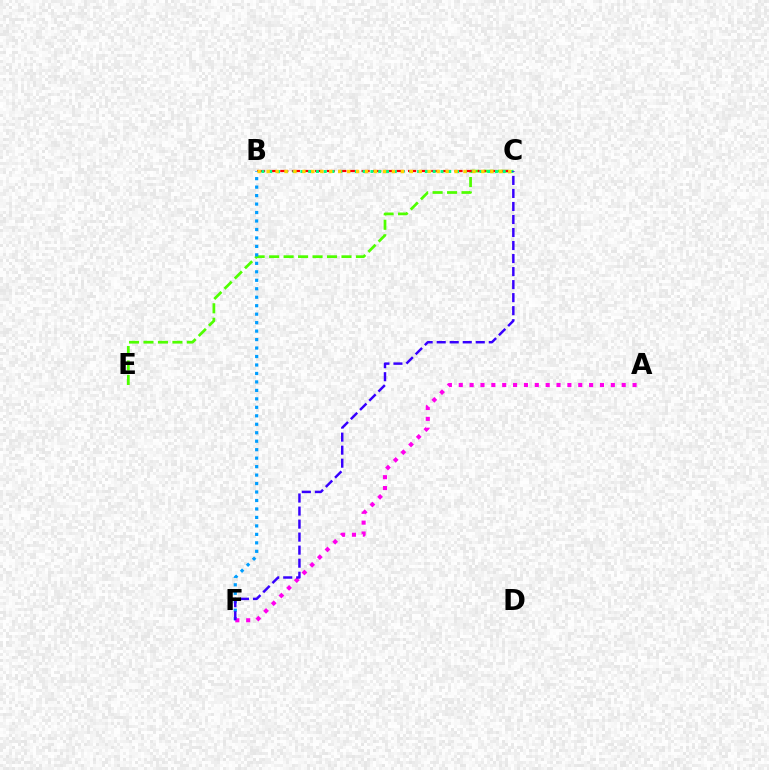{('C', 'E'): [{'color': '#4fff00', 'line_style': 'dashed', 'thickness': 1.97}], ('B', 'C'): [{'color': '#ff0000', 'line_style': 'dashed', 'thickness': 1.58}, {'color': '#00ff86', 'line_style': 'dotted', 'thickness': 2.11}, {'color': '#ffd500', 'line_style': 'dotted', 'thickness': 2.43}], ('B', 'F'): [{'color': '#009eff', 'line_style': 'dotted', 'thickness': 2.3}], ('A', 'F'): [{'color': '#ff00ed', 'line_style': 'dotted', 'thickness': 2.95}], ('C', 'F'): [{'color': '#3700ff', 'line_style': 'dashed', 'thickness': 1.77}]}